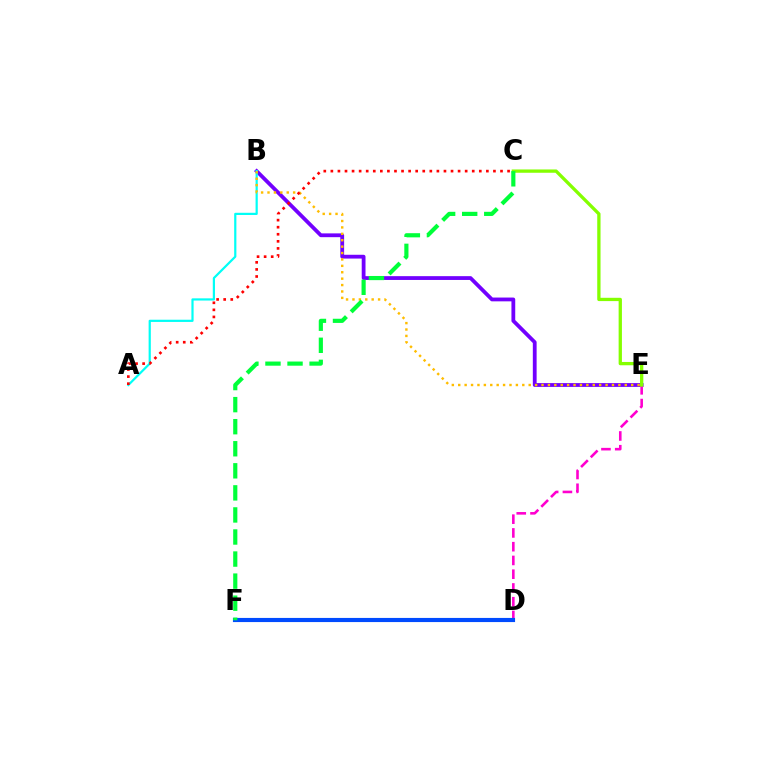{('B', 'E'): [{'color': '#7200ff', 'line_style': 'solid', 'thickness': 2.73}, {'color': '#ffbd00', 'line_style': 'dotted', 'thickness': 1.74}], ('D', 'E'): [{'color': '#ff00cf', 'line_style': 'dashed', 'thickness': 1.87}], ('D', 'F'): [{'color': '#004bff', 'line_style': 'solid', 'thickness': 2.98}], ('C', 'E'): [{'color': '#84ff00', 'line_style': 'solid', 'thickness': 2.37}], ('A', 'B'): [{'color': '#00fff6', 'line_style': 'solid', 'thickness': 1.59}], ('C', 'F'): [{'color': '#00ff39', 'line_style': 'dashed', 'thickness': 3.0}], ('A', 'C'): [{'color': '#ff0000', 'line_style': 'dotted', 'thickness': 1.92}]}